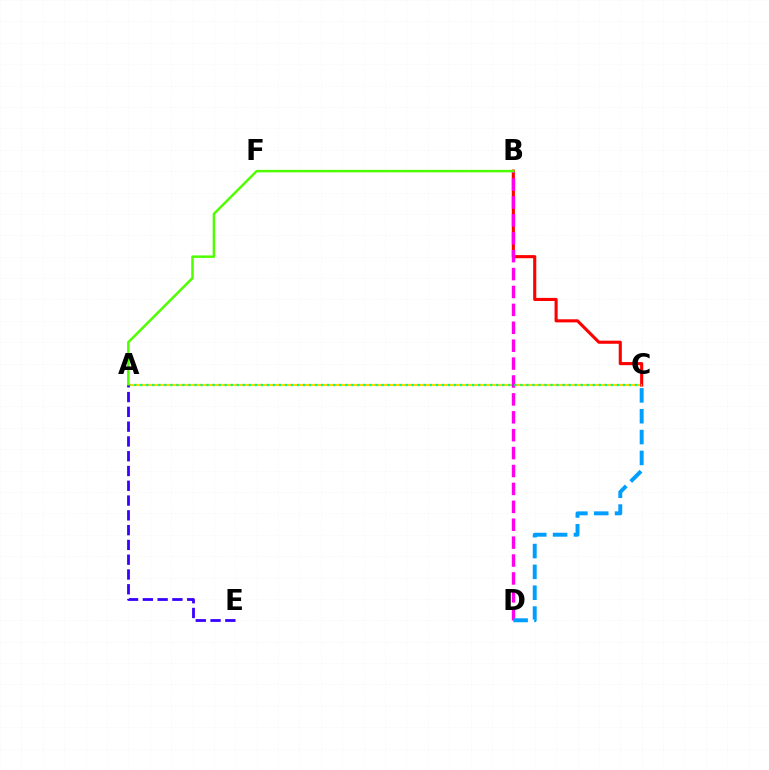{('A', 'C'): [{'color': '#ffd500', 'line_style': 'solid', 'thickness': 1.54}, {'color': '#00ff86', 'line_style': 'dotted', 'thickness': 1.64}], ('B', 'C'): [{'color': '#ff0000', 'line_style': 'solid', 'thickness': 2.23}], ('B', 'D'): [{'color': '#ff00ed', 'line_style': 'dashed', 'thickness': 2.43}], ('A', 'B'): [{'color': '#4fff00', 'line_style': 'solid', 'thickness': 1.78}], ('C', 'D'): [{'color': '#009eff', 'line_style': 'dashed', 'thickness': 2.83}], ('A', 'E'): [{'color': '#3700ff', 'line_style': 'dashed', 'thickness': 2.01}]}